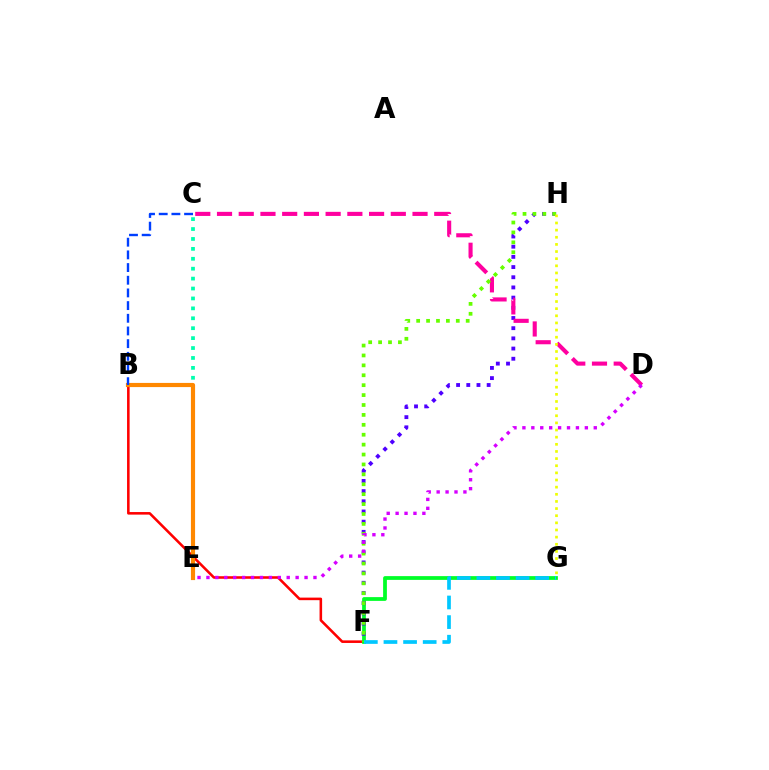{('B', 'F'): [{'color': '#ff0000', 'line_style': 'solid', 'thickness': 1.85}], ('C', 'E'): [{'color': '#00ffaf', 'line_style': 'dotted', 'thickness': 2.69}], ('F', 'G'): [{'color': '#00ff27', 'line_style': 'solid', 'thickness': 2.71}, {'color': '#00c7ff', 'line_style': 'dashed', 'thickness': 2.66}], ('F', 'H'): [{'color': '#4f00ff', 'line_style': 'dotted', 'thickness': 2.77}, {'color': '#66ff00', 'line_style': 'dotted', 'thickness': 2.69}], ('B', 'E'): [{'color': '#ff8800', 'line_style': 'solid', 'thickness': 2.99}], ('C', 'D'): [{'color': '#ff00a0', 'line_style': 'dashed', 'thickness': 2.95}], ('B', 'C'): [{'color': '#003fff', 'line_style': 'dashed', 'thickness': 1.72}], ('G', 'H'): [{'color': '#eeff00', 'line_style': 'dotted', 'thickness': 1.94}], ('D', 'E'): [{'color': '#d600ff', 'line_style': 'dotted', 'thickness': 2.42}]}